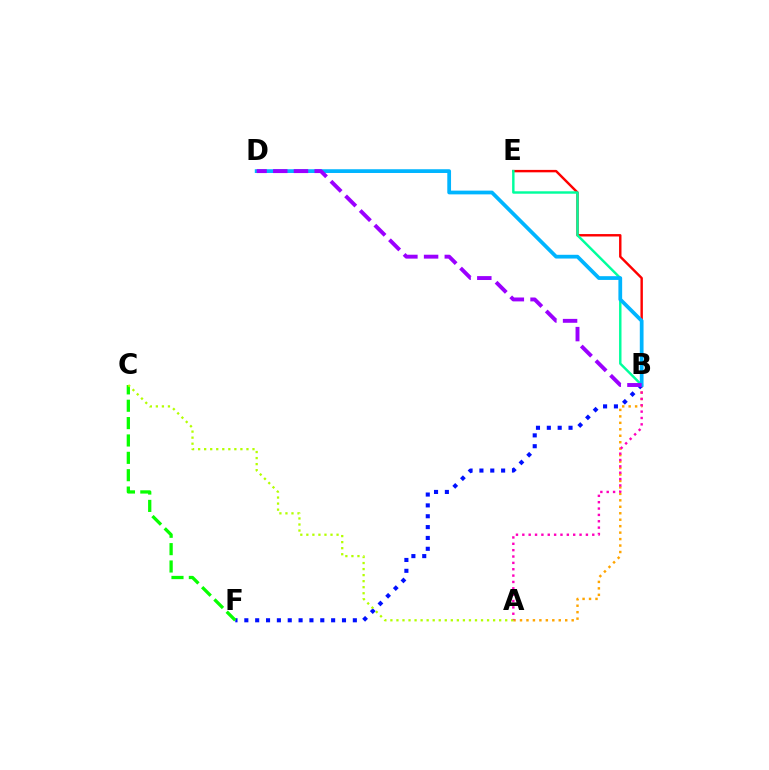{('A', 'B'): [{'color': '#ffa500', 'line_style': 'dotted', 'thickness': 1.75}, {'color': '#ff00bd', 'line_style': 'dotted', 'thickness': 1.73}], ('B', 'E'): [{'color': '#ff0000', 'line_style': 'solid', 'thickness': 1.75}, {'color': '#00ff9d', 'line_style': 'solid', 'thickness': 1.76}], ('B', 'F'): [{'color': '#0010ff', 'line_style': 'dotted', 'thickness': 2.95}], ('B', 'D'): [{'color': '#00b5ff', 'line_style': 'solid', 'thickness': 2.7}, {'color': '#9b00ff', 'line_style': 'dashed', 'thickness': 2.81}], ('C', 'F'): [{'color': '#08ff00', 'line_style': 'dashed', 'thickness': 2.36}], ('A', 'C'): [{'color': '#b3ff00', 'line_style': 'dotted', 'thickness': 1.64}]}